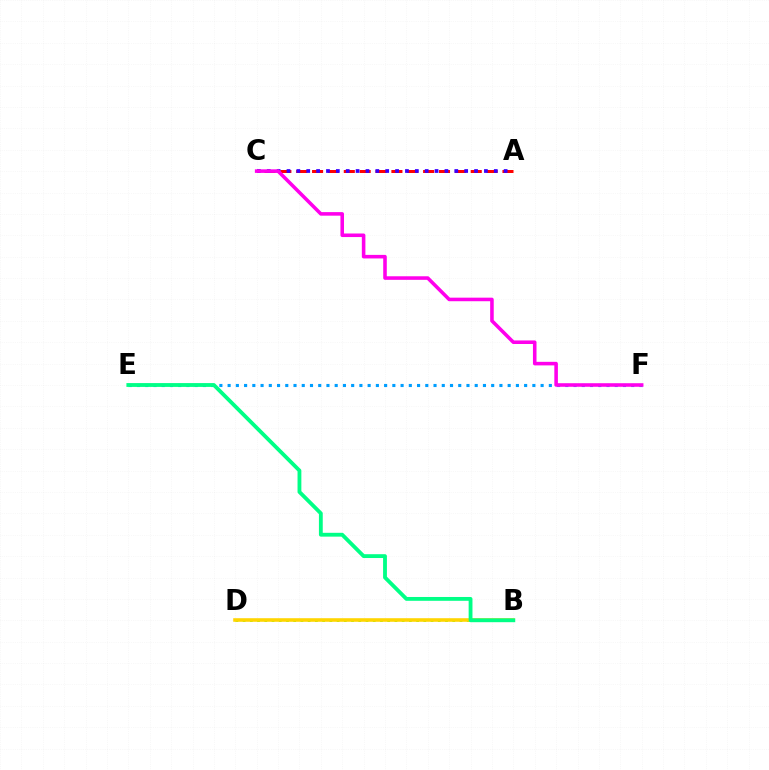{('A', 'C'): [{'color': '#ff0000', 'line_style': 'dashed', 'thickness': 2.16}, {'color': '#3700ff', 'line_style': 'dotted', 'thickness': 2.68}], ('E', 'F'): [{'color': '#009eff', 'line_style': 'dotted', 'thickness': 2.24}], ('B', 'D'): [{'color': '#4fff00', 'line_style': 'dotted', 'thickness': 1.96}, {'color': '#ffd500', 'line_style': 'solid', 'thickness': 2.57}], ('C', 'F'): [{'color': '#ff00ed', 'line_style': 'solid', 'thickness': 2.56}], ('B', 'E'): [{'color': '#00ff86', 'line_style': 'solid', 'thickness': 2.76}]}